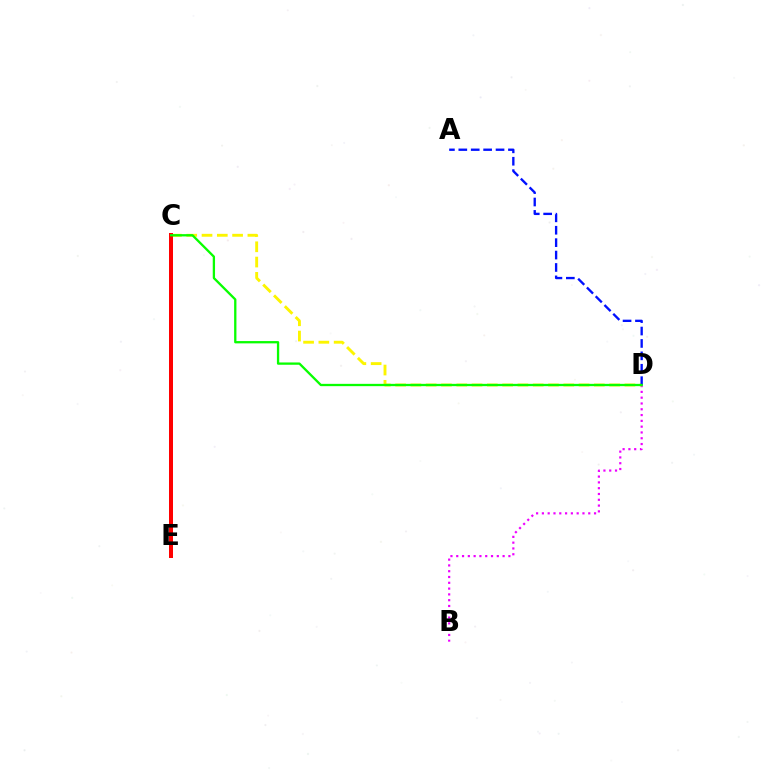{('B', 'D'): [{'color': '#ee00ff', 'line_style': 'dotted', 'thickness': 1.57}], ('C', 'D'): [{'color': '#fcf500', 'line_style': 'dashed', 'thickness': 2.08}, {'color': '#08ff00', 'line_style': 'solid', 'thickness': 1.66}], ('C', 'E'): [{'color': '#00fff6', 'line_style': 'solid', 'thickness': 1.58}, {'color': '#ff0000', 'line_style': 'solid', 'thickness': 2.88}], ('A', 'D'): [{'color': '#0010ff', 'line_style': 'dashed', 'thickness': 1.69}]}